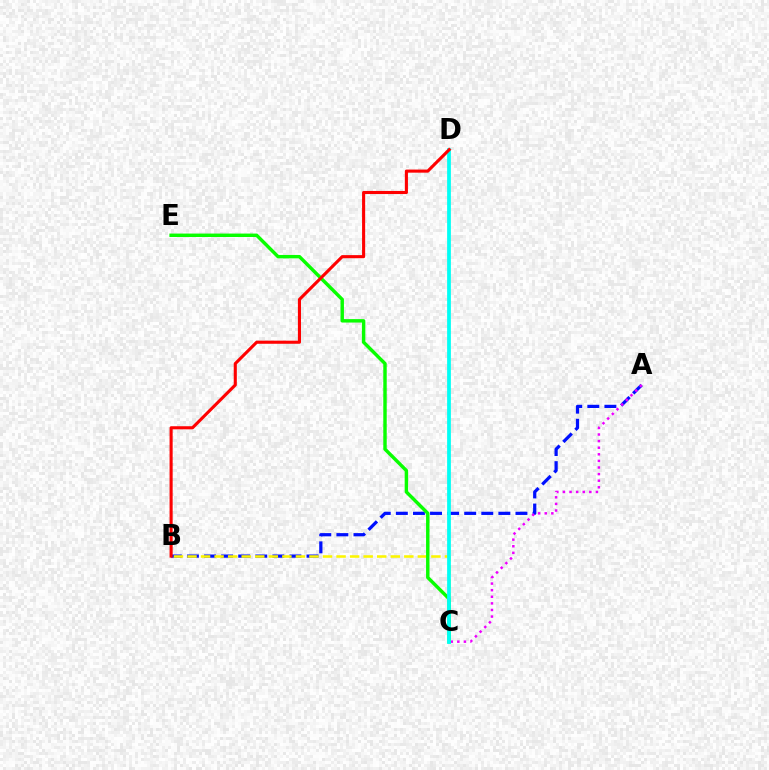{('A', 'B'): [{'color': '#0010ff', 'line_style': 'dashed', 'thickness': 2.32}], ('B', 'C'): [{'color': '#fcf500', 'line_style': 'dashed', 'thickness': 1.84}], ('A', 'C'): [{'color': '#ee00ff', 'line_style': 'dotted', 'thickness': 1.79}], ('C', 'E'): [{'color': '#08ff00', 'line_style': 'solid', 'thickness': 2.47}], ('C', 'D'): [{'color': '#00fff6', 'line_style': 'solid', 'thickness': 2.7}], ('B', 'D'): [{'color': '#ff0000', 'line_style': 'solid', 'thickness': 2.23}]}